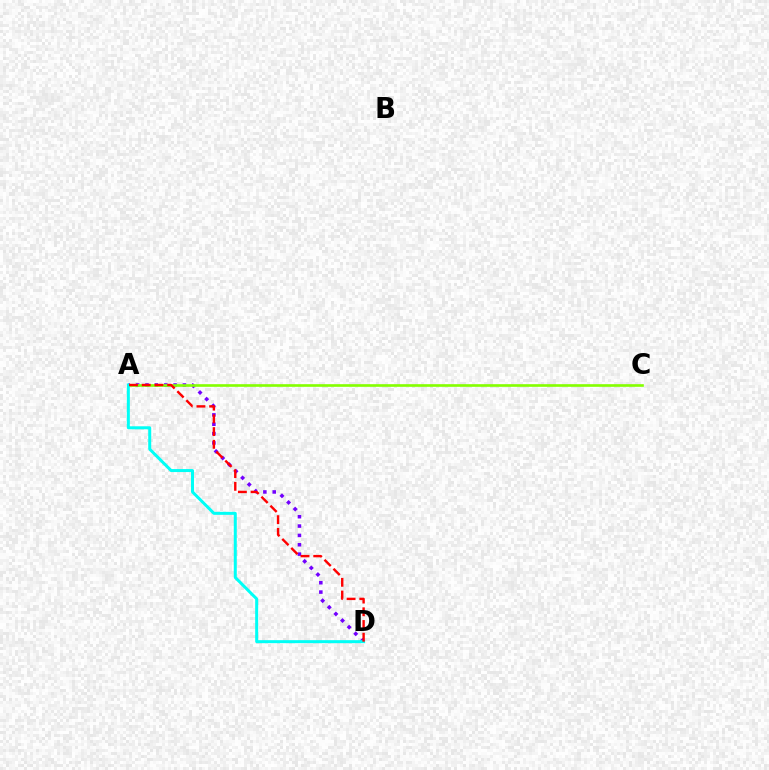{('A', 'D'): [{'color': '#7200ff', 'line_style': 'dotted', 'thickness': 2.54}, {'color': '#00fff6', 'line_style': 'solid', 'thickness': 2.16}, {'color': '#ff0000', 'line_style': 'dashed', 'thickness': 1.73}], ('A', 'C'): [{'color': '#84ff00', 'line_style': 'solid', 'thickness': 1.9}]}